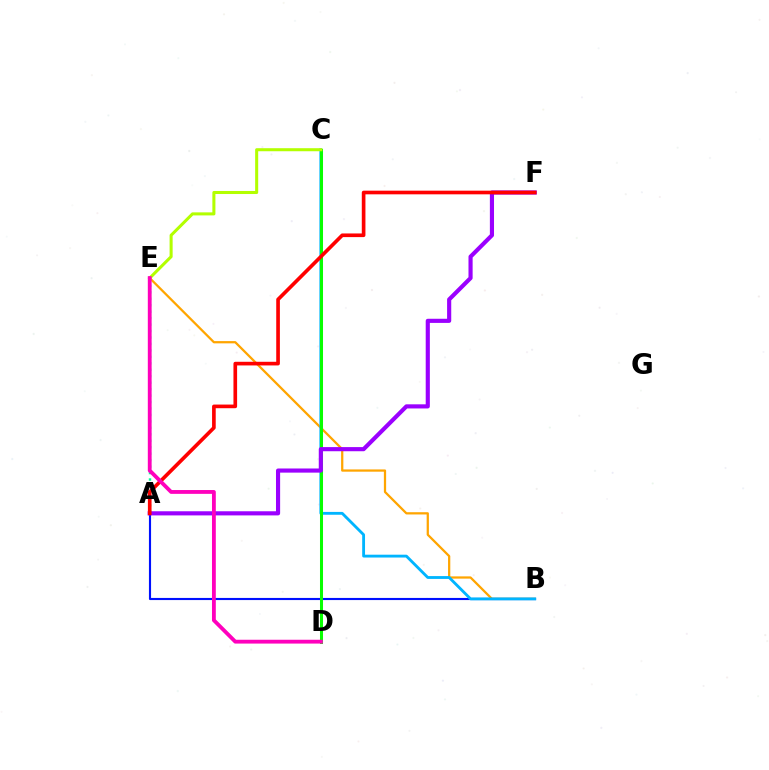{('A', 'E'): [{'color': '#00ff9d', 'line_style': 'dotted', 'thickness': 1.75}], ('B', 'E'): [{'color': '#ffa500', 'line_style': 'solid', 'thickness': 1.62}], ('A', 'B'): [{'color': '#0010ff', 'line_style': 'solid', 'thickness': 1.53}], ('B', 'C'): [{'color': '#00b5ff', 'line_style': 'solid', 'thickness': 2.04}], ('C', 'D'): [{'color': '#08ff00', 'line_style': 'solid', 'thickness': 2.18}], ('A', 'F'): [{'color': '#9b00ff', 'line_style': 'solid', 'thickness': 2.98}, {'color': '#ff0000', 'line_style': 'solid', 'thickness': 2.63}], ('C', 'E'): [{'color': '#b3ff00', 'line_style': 'solid', 'thickness': 2.19}], ('D', 'E'): [{'color': '#ff00bd', 'line_style': 'solid', 'thickness': 2.75}]}